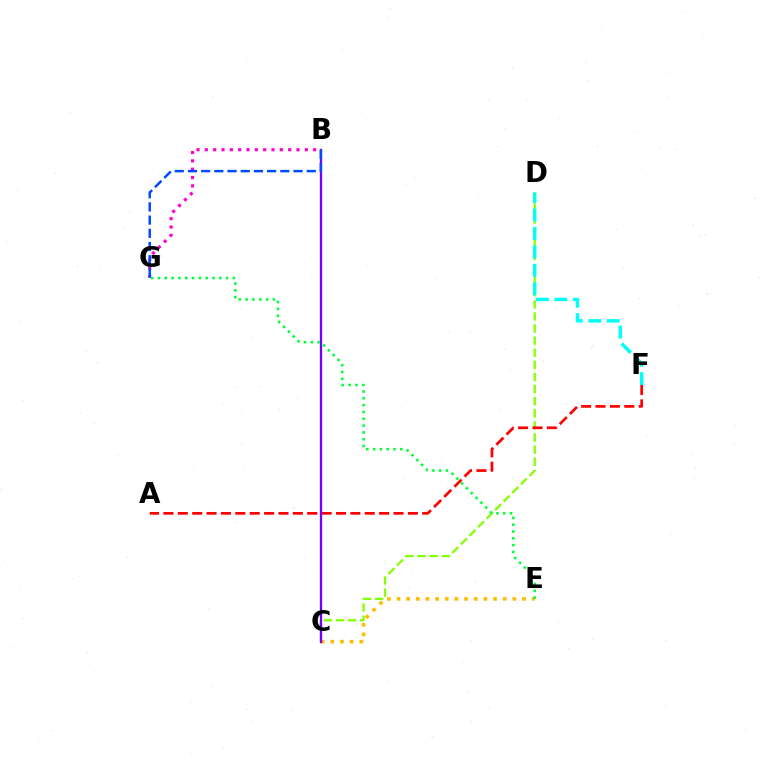{('C', 'D'): [{'color': '#84ff00', 'line_style': 'dashed', 'thickness': 1.64}], ('B', 'G'): [{'color': '#ff00cf', 'line_style': 'dotted', 'thickness': 2.26}, {'color': '#004bff', 'line_style': 'dashed', 'thickness': 1.79}], ('C', 'E'): [{'color': '#ffbd00', 'line_style': 'dotted', 'thickness': 2.62}], ('A', 'F'): [{'color': '#ff0000', 'line_style': 'dashed', 'thickness': 1.95}], ('D', 'F'): [{'color': '#00fff6', 'line_style': 'dashed', 'thickness': 2.5}], ('B', 'C'): [{'color': '#7200ff', 'line_style': 'solid', 'thickness': 1.66}], ('E', 'G'): [{'color': '#00ff39', 'line_style': 'dotted', 'thickness': 1.85}]}